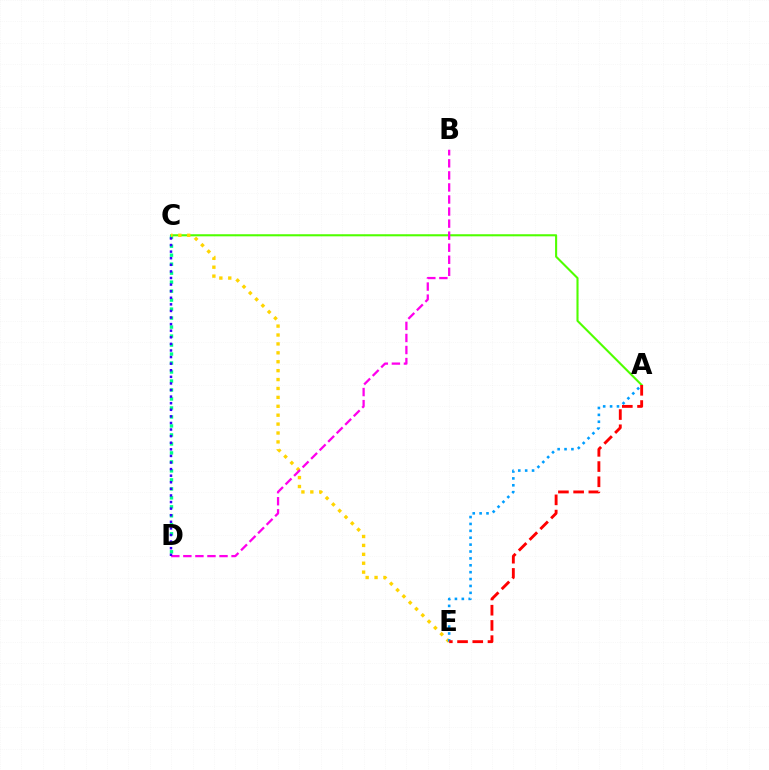{('A', 'C'): [{'color': '#4fff00', 'line_style': 'solid', 'thickness': 1.51}], ('C', 'D'): [{'color': '#00ff86', 'line_style': 'dotted', 'thickness': 2.44}, {'color': '#3700ff', 'line_style': 'dotted', 'thickness': 1.79}], ('C', 'E'): [{'color': '#ffd500', 'line_style': 'dotted', 'thickness': 2.42}], ('B', 'D'): [{'color': '#ff00ed', 'line_style': 'dashed', 'thickness': 1.64}], ('A', 'E'): [{'color': '#009eff', 'line_style': 'dotted', 'thickness': 1.87}, {'color': '#ff0000', 'line_style': 'dashed', 'thickness': 2.07}]}